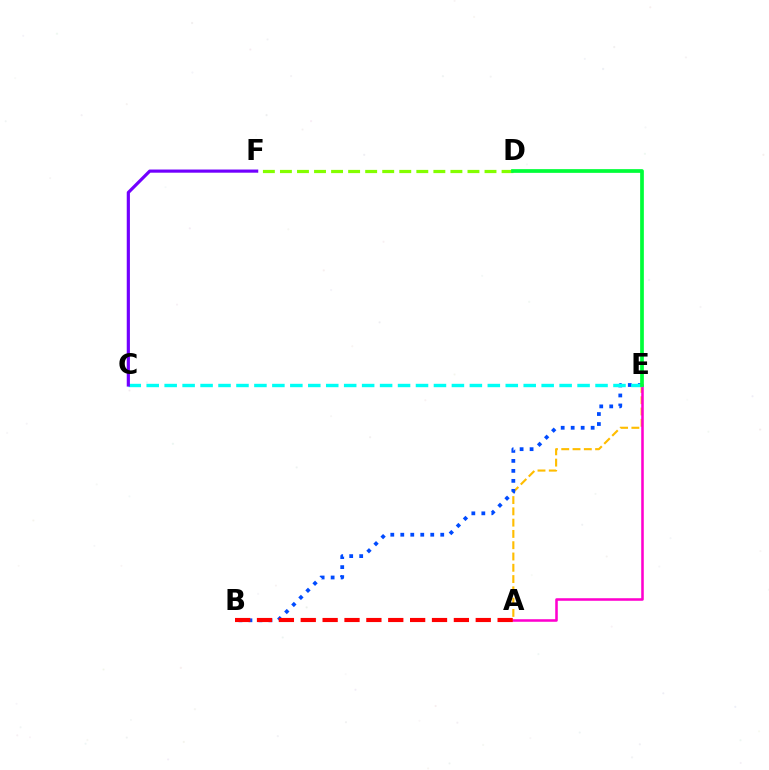{('A', 'E'): [{'color': '#ffbd00', 'line_style': 'dashed', 'thickness': 1.53}, {'color': '#ff00cf', 'line_style': 'solid', 'thickness': 1.84}], ('B', 'E'): [{'color': '#004bff', 'line_style': 'dotted', 'thickness': 2.71}], ('D', 'F'): [{'color': '#84ff00', 'line_style': 'dashed', 'thickness': 2.32}], ('A', 'B'): [{'color': '#ff0000', 'line_style': 'dashed', 'thickness': 2.97}], ('C', 'E'): [{'color': '#00fff6', 'line_style': 'dashed', 'thickness': 2.44}], ('C', 'F'): [{'color': '#7200ff', 'line_style': 'solid', 'thickness': 2.28}], ('D', 'E'): [{'color': '#00ff39', 'line_style': 'solid', 'thickness': 2.68}]}